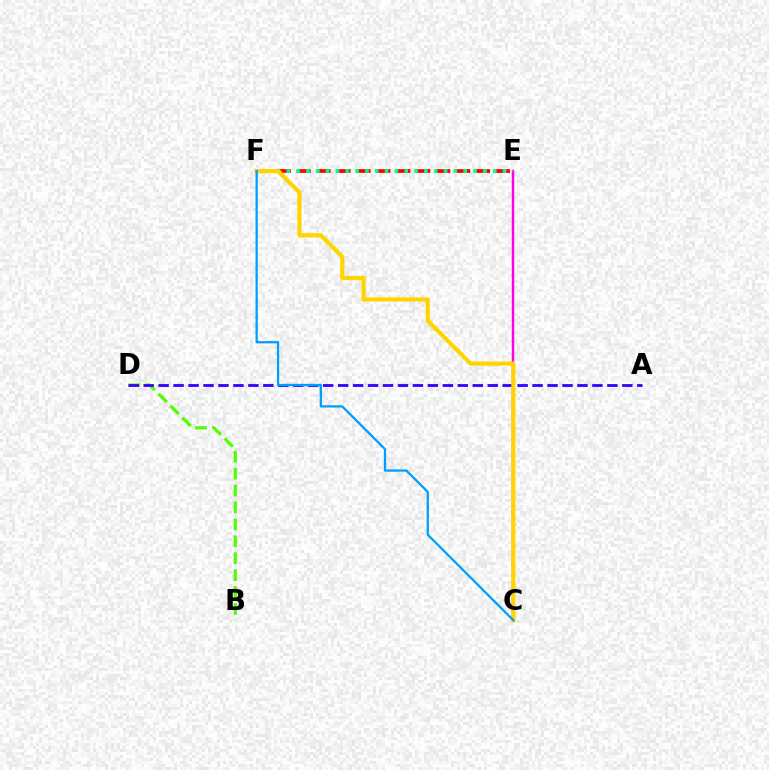{('B', 'D'): [{'color': '#4fff00', 'line_style': 'dashed', 'thickness': 2.3}], ('C', 'E'): [{'color': '#ff00ed', 'line_style': 'solid', 'thickness': 1.75}], ('E', 'F'): [{'color': '#ff0000', 'line_style': 'dashed', 'thickness': 2.71}, {'color': '#00ff86', 'line_style': 'dotted', 'thickness': 2.67}], ('A', 'D'): [{'color': '#3700ff', 'line_style': 'dashed', 'thickness': 2.03}], ('C', 'F'): [{'color': '#ffd500', 'line_style': 'solid', 'thickness': 2.99}, {'color': '#009eff', 'line_style': 'solid', 'thickness': 1.64}]}